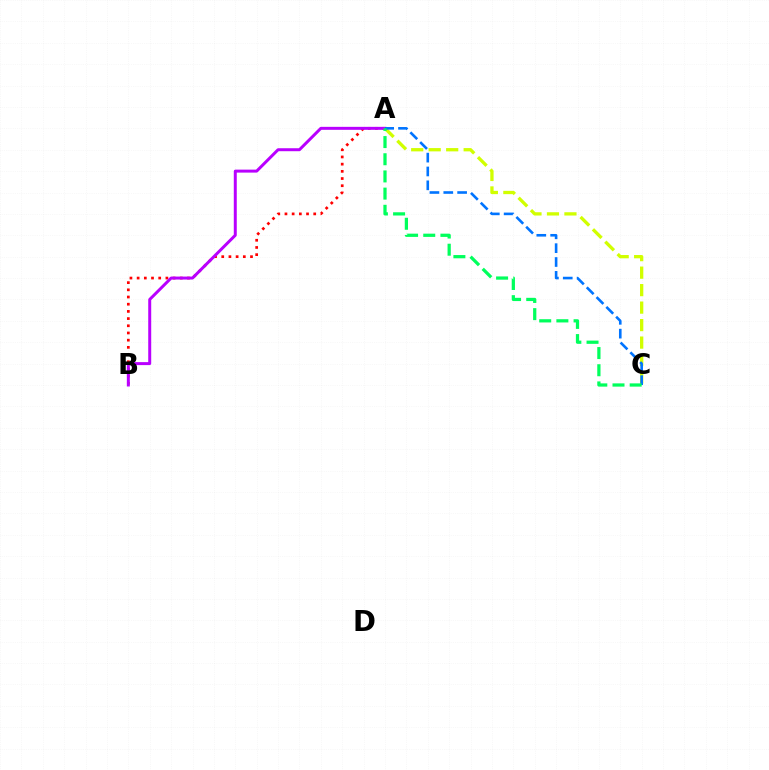{('A', 'B'): [{'color': '#ff0000', 'line_style': 'dotted', 'thickness': 1.95}, {'color': '#b900ff', 'line_style': 'solid', 'thickness': 2.15}], ('A', 'C'): [{'color': '#d1ff00', 'line_style': 'dashed', 'thickness': 2.38}, {'color': '#0074ff', 'line_style': 'dashed', 'thickness': 1.88}, {'color': '#00ff5c', 'line_style': 'dashed', 'thickness': 2.33}]}